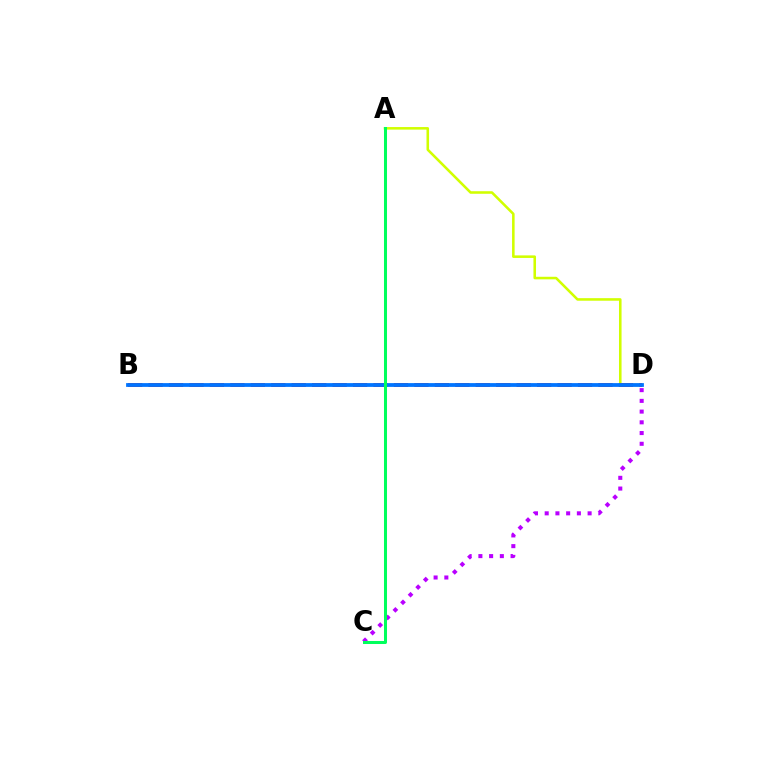{('A', 'D'): [{'color': '#d1ff00', 'line_style': 'solid', 'thickness': 1.84}], ('C', 'D'): [{'color': '#b900ff', 'line_style': 'dotted', 'thickness': 2.91}], ('B', 'D'): [{'color': '#ff0000', 'line_style': 'dashed', 'thickness': 2.78}, {'color': '#0074ff', 'line_style': 'solid', 'thickness': 2.72}], ('A', 'C'): [{'color': '#00ff5c', 'line_style': 'solid', 'thickness': 2.17}]}